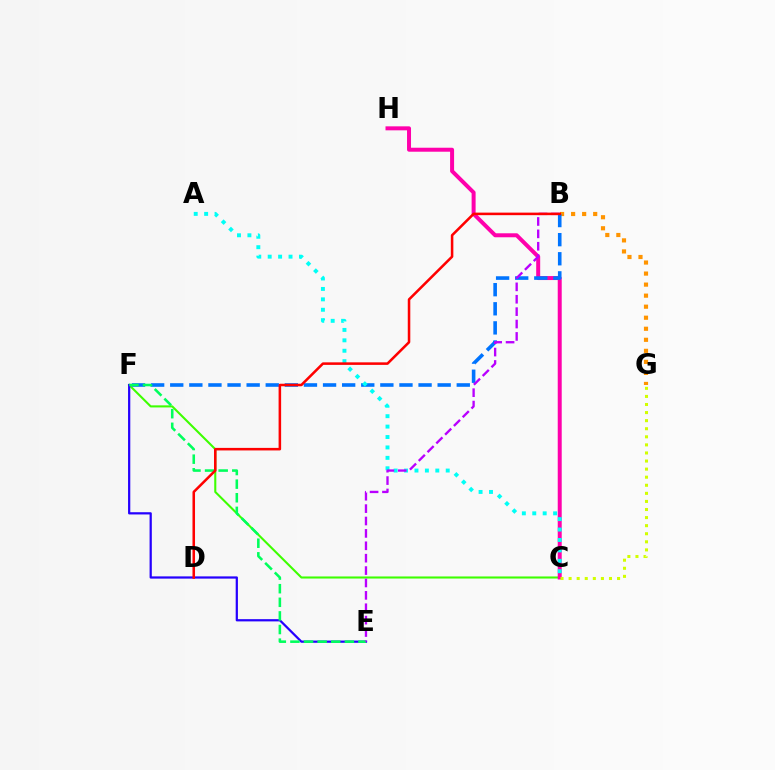{('C', 'F'): [{'color': '#3dff00', 'line_style': 'solid', 'thickness': 1.5}], ('E', 'F'): [{'color': '#2500ff', 'line_style': 'solid', 'thickness': 1.61}, {'color': '#00ff5c', 'line_style': 'dashed', 'thickness': 1.85}], ('B', 'G'): [{'color': '#ff9400', 'line_style': 'dotted', 'thickness': 3.0}], ('C', 'H'): [{'color': '#ff00ac', 'line_style': 'solid', 'thickness': 2.87}], ('C', 'G'): [{'color': '#d1ff00', 'line_style': 'dotted', 'thickness': 2.19}], ('B', 'F'): [{'color': '#0074ff', 'line_style': 'dashed', 'thickness': 2.59}], ('A', 'C'): [{'color': '#00fff6', 'line_style': 'dotted', 'thickness': 2.83}], ('B', 'E'): [{'color': '#b900ff', 'line_style': 'dashed', 'thickness': 1.68}], ('B', 'D'): [{'color': '#ff0000', 'line_style': 'solid', 'thickness': 1.83}]}